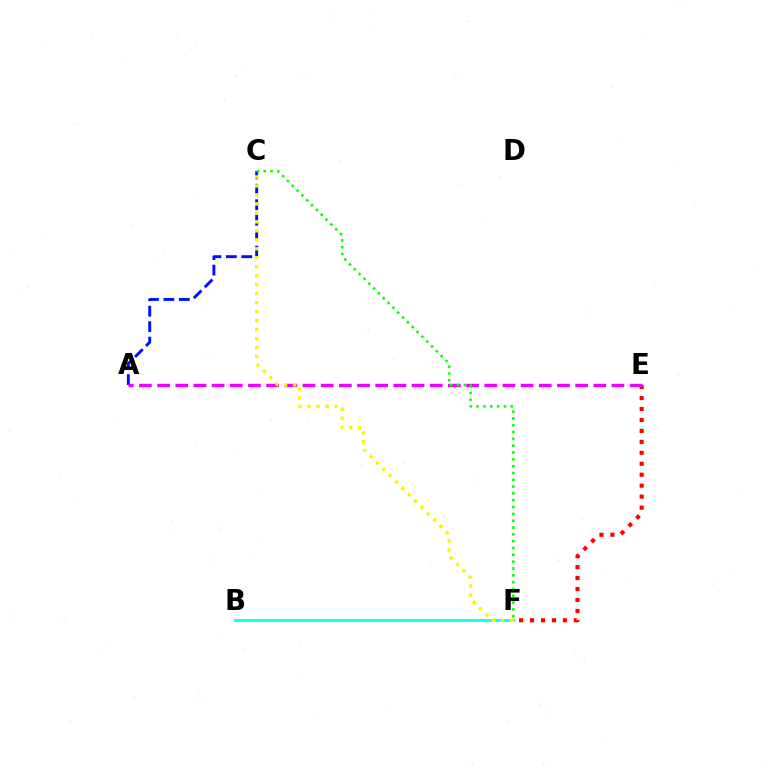{('E', 'F'): [{'color': '#ff0000', 'line_style': 'dotted', 'thickness': 2.98}], ('A', 'C'): [{'color': '#0010ff', 'line_style': 'dashed', 'thickness': 2.1}], ('B', 'F'): [{'color': '#00fff6', 'line_style': 'solid', 'thickness': 1.97}], ('A', 'E'): [{'color': '#ee00ff', 'line_style': 'dashed', 'thickness': 2.47}], ('C', 'F'): [{'color': '#fcf500', 'line_style': 'dotted', 'thickness': 2.44}, {'color': '#08ff00', 'line_style': 'dotted', 'thickness': 1.85}]}